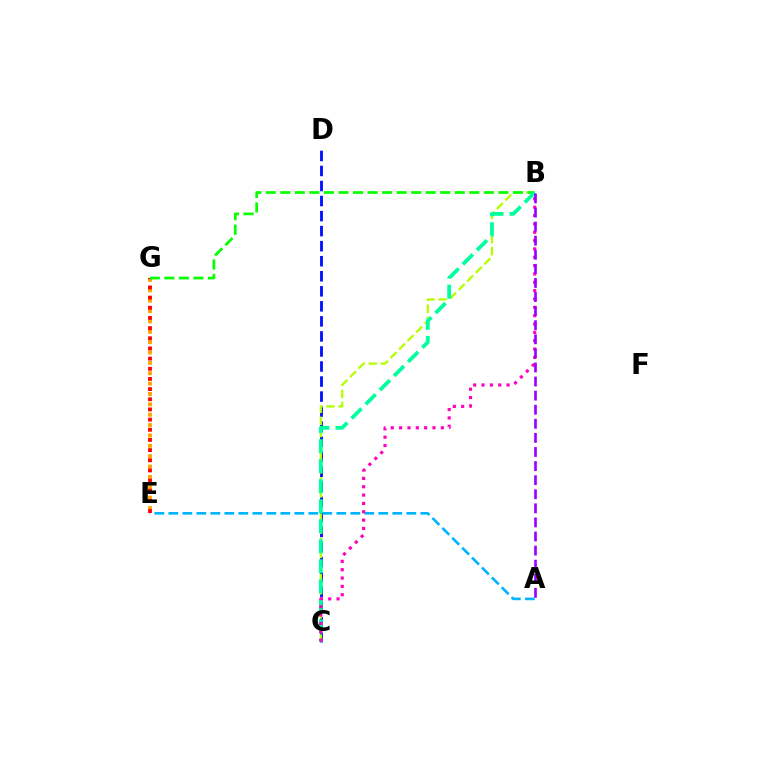{('E', 'G'): [{'color': '#ffa500', 'line_style': 'dotted', 'thickness': 2.82}, {'color': '#ff0000', 'line_style': 'dotted', 'thickness': 2.76}], ('C', 'D'): [{'color': '#0010ff', 'line_style': 'dashed', 'thickness': 2.04}], ('A', 'E'): [{'color': '#00b5ff', 'line_style': 'dashed', 'thickness': 1.9}], ('B', 'C'): [{'color': '#b3ff00', 'line_style': 'dashed', 'thickness': 1.64}, {'color': '#00ff9d', 'line_style': 'dashed', 'thickness': 2.72}, {'color': '#ff00bd', 'line_style': 'dotted', 'thickness': 2.27}], ('B', 'G'): [{'color': '#08ff00', 'line_style': 'dashed', 'thickness': 1.98}], ('A', 'B'): [{'color': '#9b00ff', 'line_style': 'dashed', 'thickness': 1.91}]}